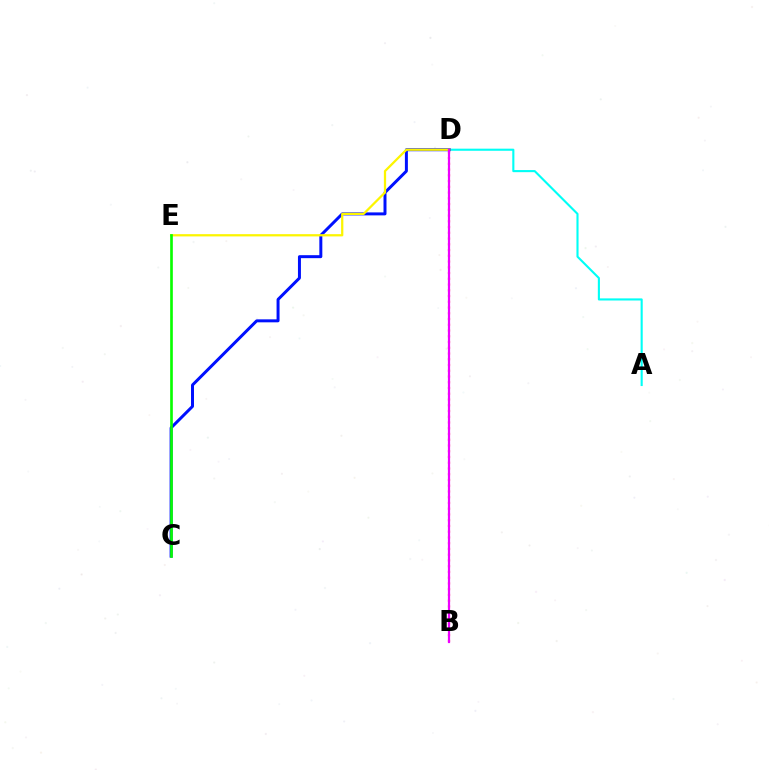{('B', 'D'): [{'color': '#ff0000', 'line_style': 'dotted', 'thickness': 1.56}, {'color': '#ee00ff', 'line_style': 'solid', 'thickness': 1.59}], ('A', 'D'): [{'color': '#00fff6', 'line_style': 'solid', 'thickness': 1.52}], ('C', 'D'): [{'color': '#0010ff', 'line_style': 'solid', 'thickness': 2.15}], ('D', 'E'): [{'color': '#fcf500', 'line_style': 'solid', 'thickness': 1.62}], ('C', 'E'): [{'color': '#08ff00', 'line_style': 'solid', 'thickness': 1.92}]}